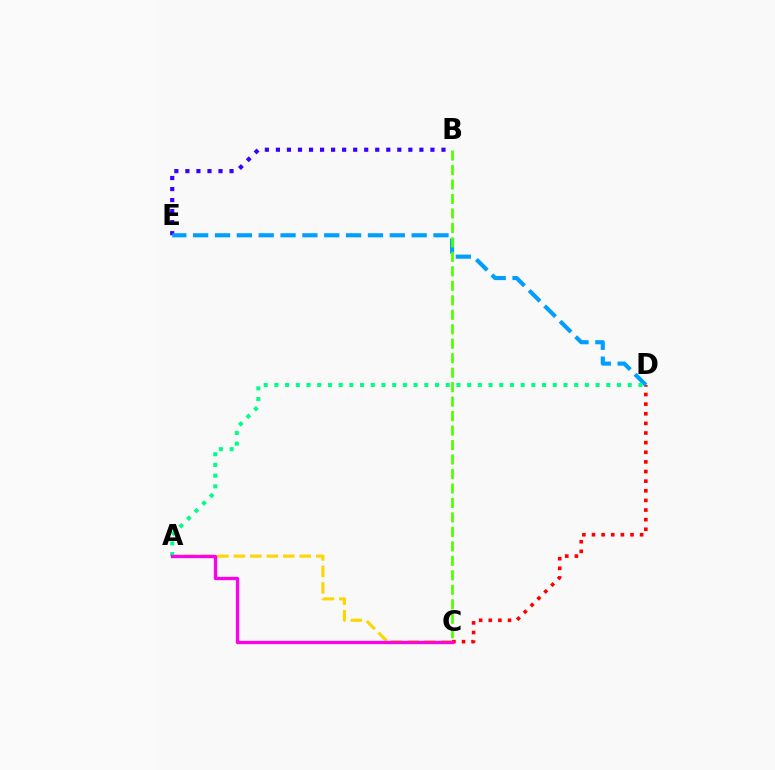{('A', 'C'): [{'color': '#ffd500', 'line_style': 'dashed', 'thickness': 2.24}, {'color': '#ff00ed', 'line_style': 'solid', 'thickness': 2.37}], ('C', 'D'): [{'color': '#ff0000', 'line_style': 'dotted', 'thickness': 2.62}], ('B', 'E'): [{'color': '#3700ff', 'line_style': 'dotted', 'thickness': 3.0}], ('D', 'E'): [{'color': '#009eff', 'line_style': 'dashed', 'thickness': 2.97}], ('B', 'C'): [{'color': '#4fff00', 'line_style': 'dashed', 'thickness': 1.97}], ('A', 'D'): [{'color': '#00ff86', 'line_style': 'dotted', 'thickness': 2.91}]}